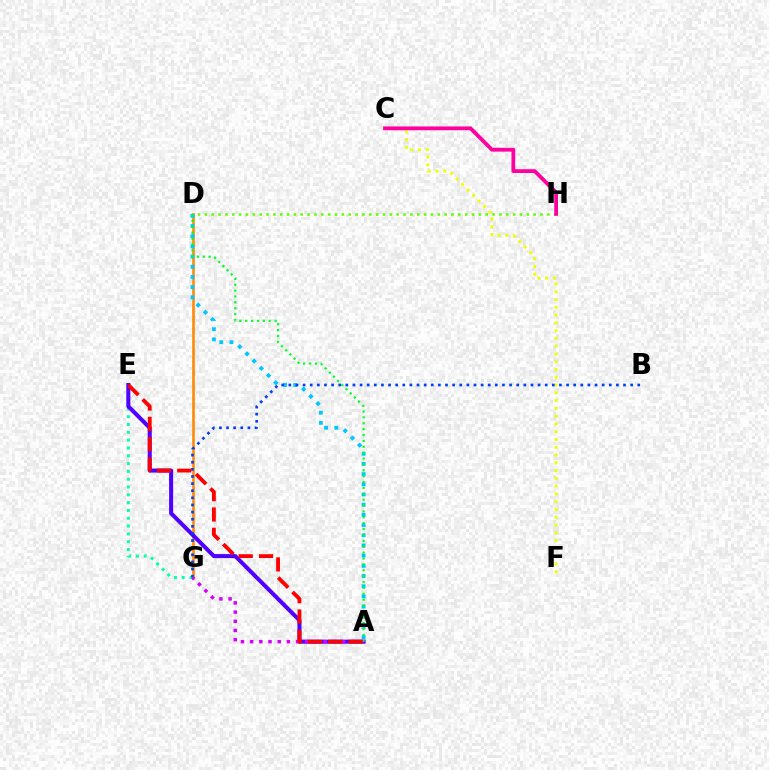{('D', 'H'): [{'color': '#66ff00', 'line_style': 'dotted', 'thickness': 1.86}], ('C', 'F'): [{'color': '#eeff00', 'line_style': 'dotted', 'thickness': 2.11}], ('D', 'G'): [{'color': '#ff8800', 'line_style': 'solid', 'thickness': 1.84}], ('E', 'G'): [{'color': '#00ffaf', 'line_style': 'dotted', 'thickness': 2.12}], ('A', 'D'): [{'color': '#00c7ff', 'line_style': 'dotted', 'thickness': 2.77}, {'color': '#00ff27', 'line_style': 'dotted', 'thickness': 1.6}], ('A', 'E'): [{'color': '#4f00ff', 'line_style': 'solid', 'thickness': 2.91}, {'color': '#ff0000', 'line_style': 'dashed', 'thickness': 2.76}], ('C', 'H'): [{'color': '#ff00a0', 'line_style': 'solid', 'thickness': 2.73}], ('B', 'G'): [{'color': '#003fff', 'line_style': 'dotted', 'thickness': 1.93}], ('A', 'G'): [{'color': '#d600ff', 'line_style': 'dotted', 'thickness': 2.5}]}